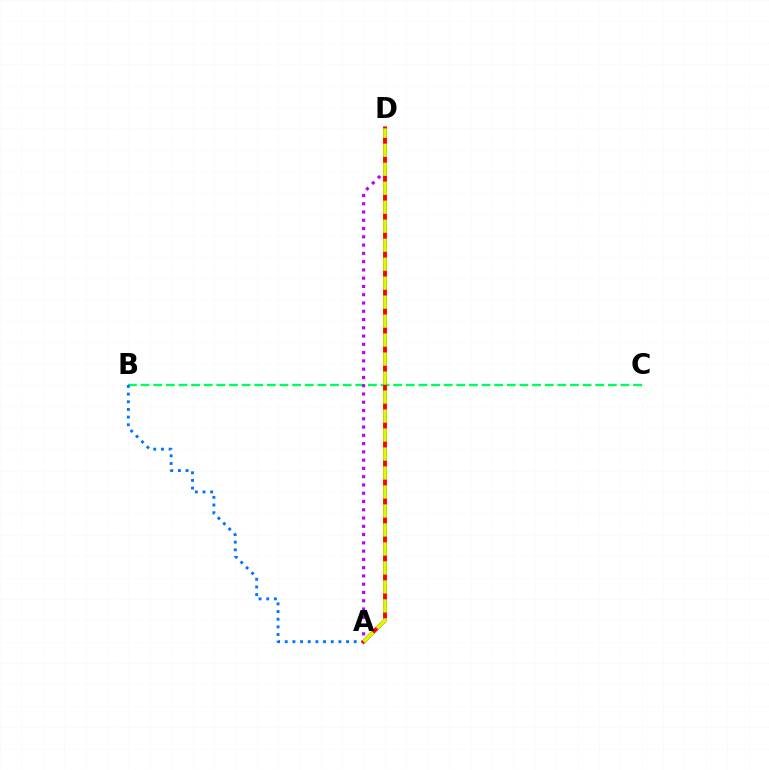{('B', 'C'): [{'color': '#00ff5c', 'line_style': 'dashed', 'thickness': 1.72}], ('A', 'D'): [{'color': '#b900ff', 'line_style': 'dotted', 'thickness': 2.25}, {'color': '#ff0000', 'line_style': 'solid', 'thickness': 2.79}, {'color': '#d1ff00', 'line_style': 'dashed', 'thickness': 2.58}], ('A', 'B'): [{'color': '#0074ff', 'line_style': 'dotted', 'thickness': 2.08}]}